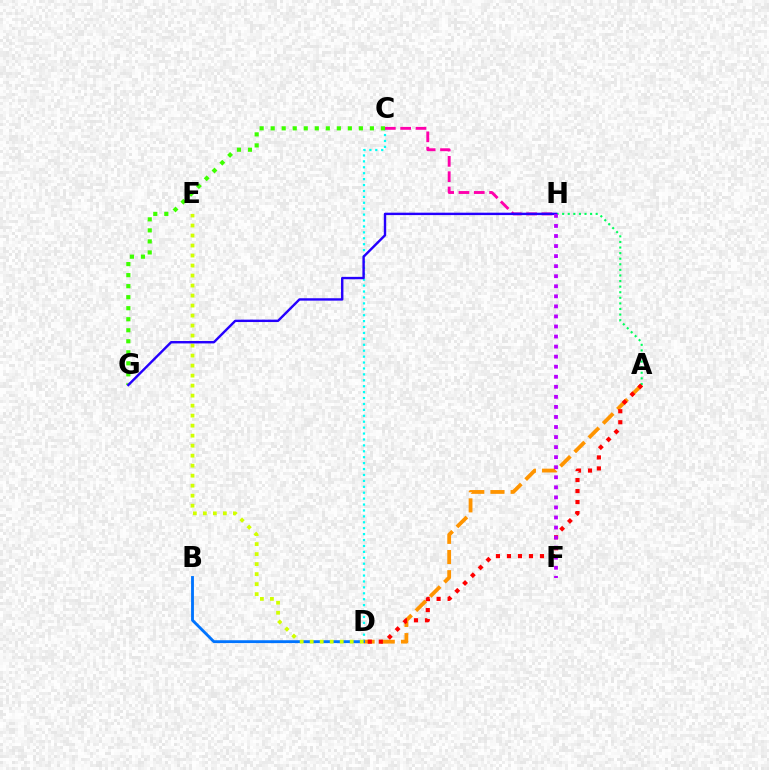{('C', 'D'): [{'color': '#00fff6', 'line_style': 'dotted', 'thickness': 1.61}], ('A', 'D'): [{'color': '#ff9400', 'line_style': 'dashed', 'thickness': 2.74}, {'color': '#ff0000', 'line_style': 'dotted', 'thickness': 2.99}], ('C', 'G'): [{'color': '#3dff00', 'line_style': 'dotted', 'thickness': 3.0}], ('B', 'D'): [{'color': '#0074ff', 'line_style': 'solid', 'thickness': 2.05}], ('C', 'H'): [{'color': '#ff00ac', 'line_style': 'dashed', 'thickness': 2.08}], ('D', 'E'): [{'color': '#d1ff00', 'line_style': 'dotted', 'thickness': 2.72}], ('A', 'H'): [{'color': '#00ff5c', 'line_style': 'dotted', 'thickness': 1.52}], ('G', 'H'): [{'color': '#2500ff', 'line_style': 'solid', 'thickness': 1.73}], ('F', 'H'): [{'color': '#b900ff', 'line_style': 'dotted', 'thickness': 2.73}]}